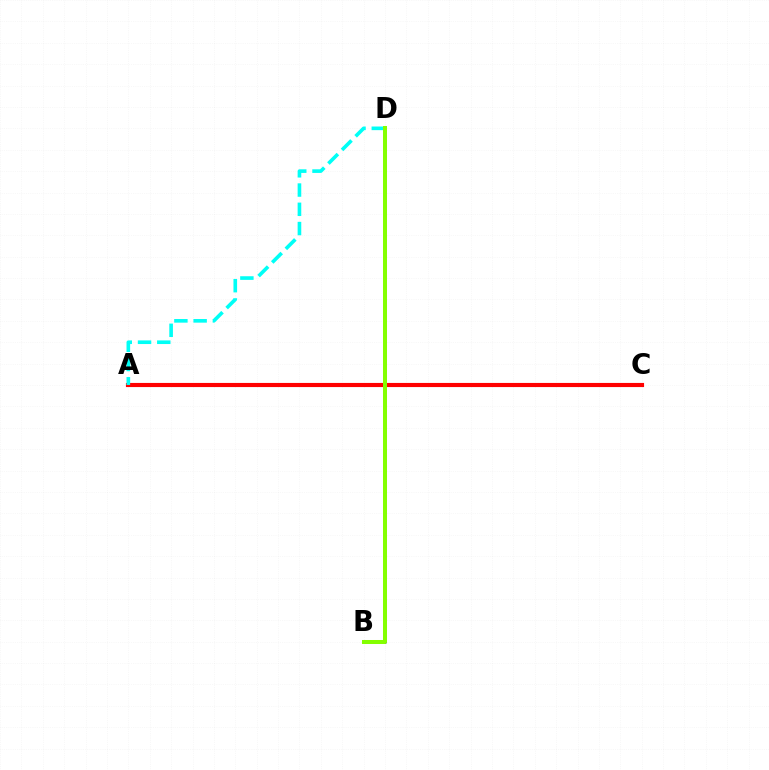{('B', 'D'): [{'color': '#7200ff', 'line_style': 'solid', 'thickness': 1.91}, {'color': '#84ff00', 'line_style': 'solid', 'thickness': 2.89}], ('A', 'C'): [{'color': '#ff0000', 'line_style': 'solid', 'thickness': 2.98}], ('A', 'D'): [{'color': '#00fff6', 'line_style': 'dashed', 'thickness': 2.62}]}